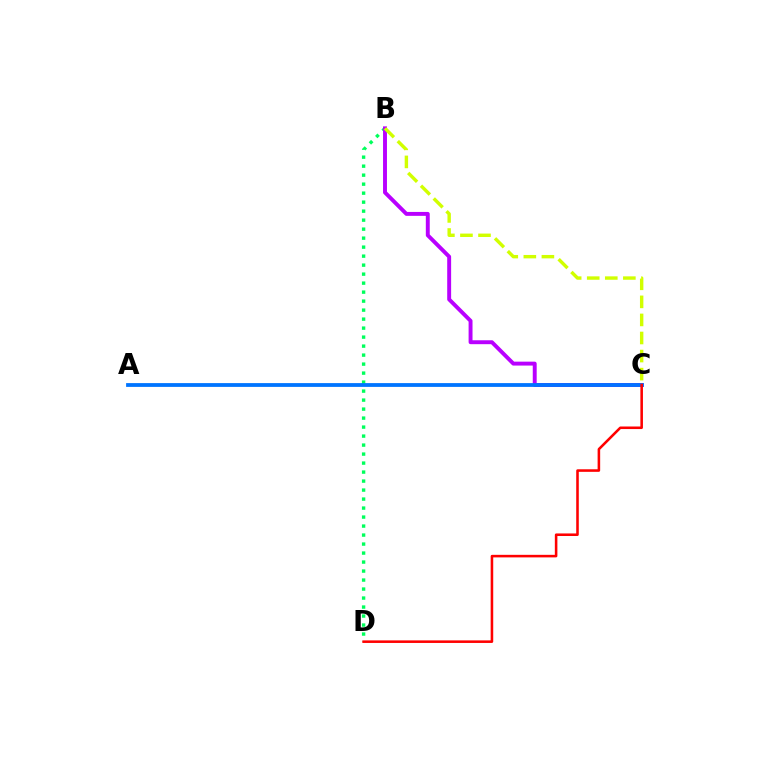{('B', 'D'): [{'color': '#00ff5c', 'line_style': 'dotted', 'thickness': 2.44}], ('B', 'C'): [{'color': '#b900ff', 'line_style': 'solid', 'thickness': 2.82}, {'color': '#d1ff00', 'line_style': 'dashed', 'thickness': 2.45}], ('A', 'C'): [{'color': '#0074ff', 'line_style': 'solid', 'thickness': 2.73}], ('C', 'D'): [{'color': '#ff0000', 'line_style': 'solid', 'thickness': 1.84}]}